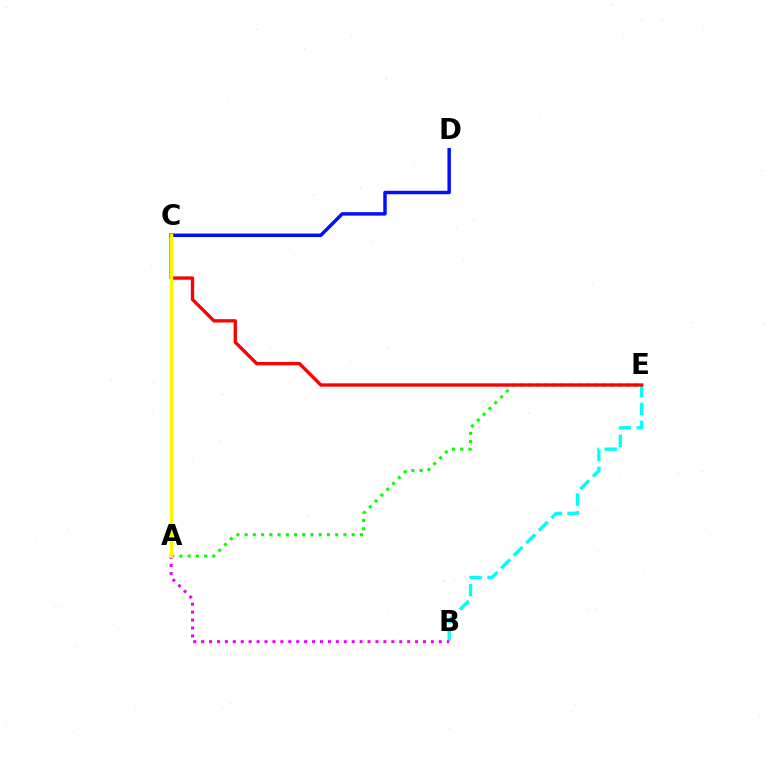{('B', 'E'): [{'color': '#00fff6', 'line_style': 'dashed', 'thickness': 2.41}], ('A', 'E'): [{'color': '#08ff00', 'line_style': 'dotted', 'thickness': 2.24}], ('A', 'B'): [{'color': '#ee00ff', 'line_style': 'dotted', 'thickness': 2.15}], ('C', 'E'): [{'color': '#ff0000', 'line_style': 'solid', 'thickness': 2.4}], ('C', 'D'): [{'color': '#0010ff', 'line_style': 'solid', 'thickness': 2.49}], ('A', 'C'): [{'color': '#fcf500', 'line_style': 'solid', 'thickness': 2.49}]}